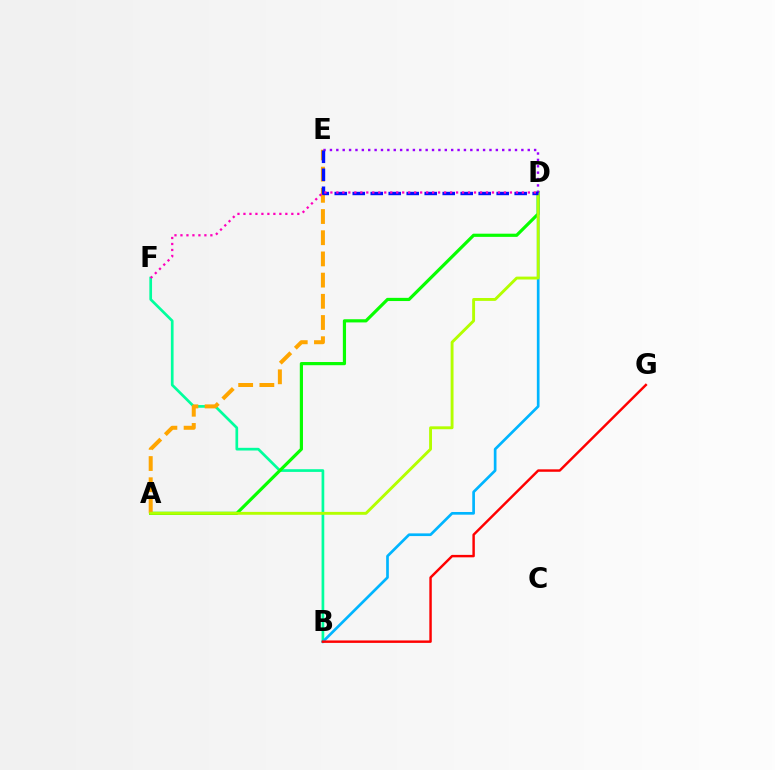{('B', 'F'): [{'color': '#00ff9d', 'line_style': 'solid', 'thickness': 1.94}], ('A', 'D'): [{'color': '#08ff00', 'line_style': 'solid', 'thickness': 2.29}, {'color': '#b3ff00', 'line_style': 'solid', 'thickness': 2.08}], ('A', 'E'): [{'color': '#ffa500', 'line_style': 'dashed', 'thickness': 2.88}], ('B', 'D'): [{'color': '#00b5ff', 'line_style': 'solid', 'thickness': 1.94}], ('D', 'E'): [{'color': '#9b00ff', 'line_style': 'dotted', 'thickness': 1.73}, {'color': '#0010ff', 'line_style': 'dashed', 'thickness': 2.44}], ('B', 'G'): [{'color': '#ff0000', 'line_style': 'solid', 'thickness': 1.76}], ('D', 'F'): [{'color': '#ff00bd', 'line_style': 'dotted', 'thickness': 1.63}]}